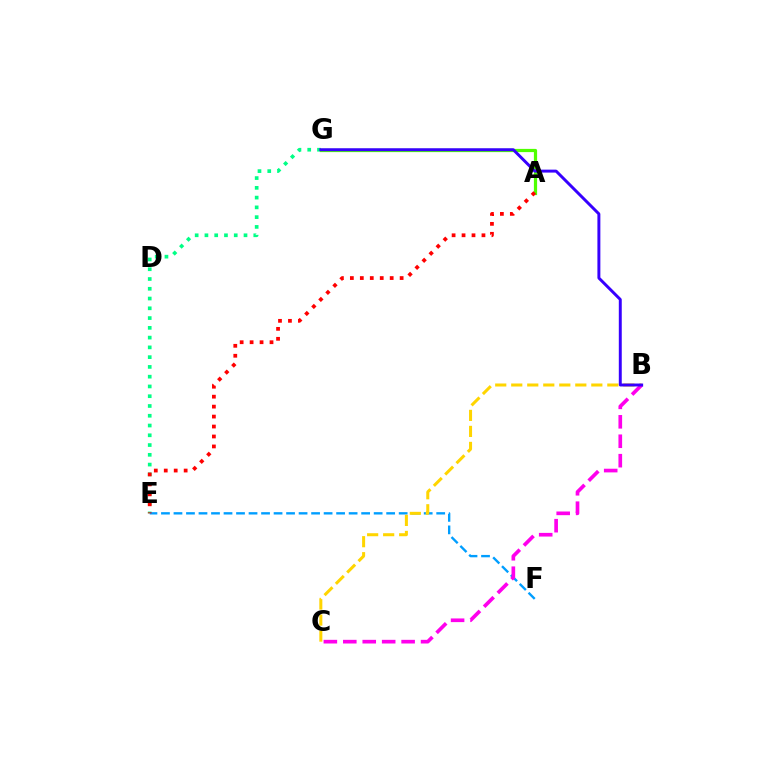{('E', 'G'): [{'color': '#00ff86', 'line_style': 'dotted', 'thickness': 2.65}], ('E', 'F'): [{'color': '#009eff', 'line_style': 'dashed', 'thickness': 1.7}], ('B', 'C'): [{'color': '#ffd500', 'line_style': 'dashed', 'thickness': 2.18}, {'color': '#ff00ed', 'line_style': 'dashed', 'thickness': 2.64}], ('A', 'G'): [{'color': '#4fff00', 'line_style': 'solid', 'thickness': 2.32}], ('B', 'G'): [{'color': '#3700ff', 'line_style': 'solid', 'thickness': 2.12}], ('A', 'E'): [{'color': '#ff0000', 'line_style': 'dotted', 'thickness': 2.7}]}